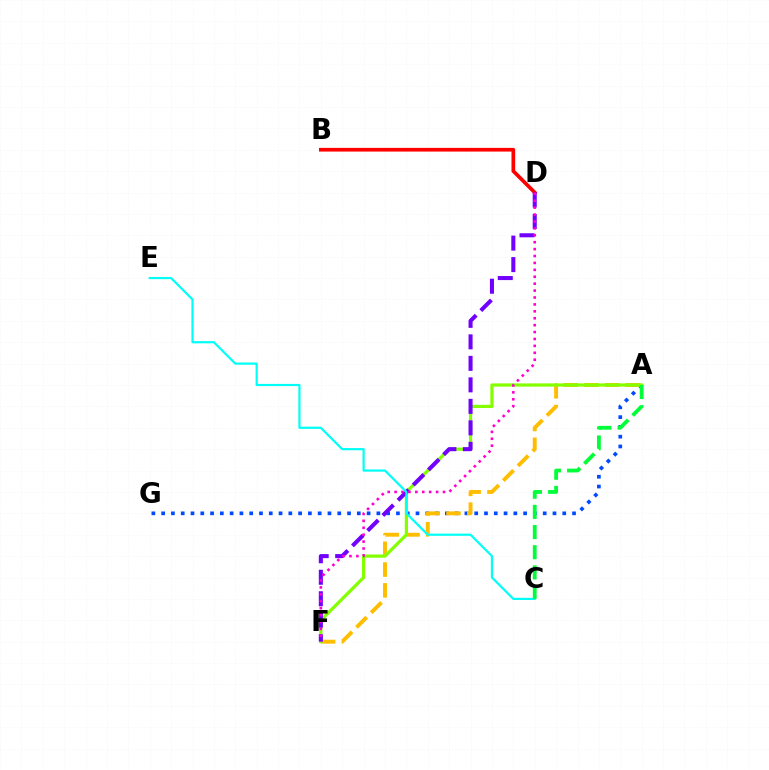{('A', 'G'): [{'color': '#004bff', 'line_style': 'dotted', 'thickness': 2.66}], ('A', 'F'): [{'color': '#ffbd00', 'line_style': 'dashed', 'thickness': 2.82}, {'color': '#84ff00', 'line_style': 'solid', 'thickness': 2.31}], ('B', 'D'): [{'color': '#ff0000', 'line_style': 'solid', 'thickness': 2.66}], ('D', 'F'): [{'color': '#7200ff', 'line_style': 'dashed', 'thickness': 2.92}, {'color': '#ff00cf', 'line_style': 'dotted', 'thickness': 1.88}], ('C', 'E'): [{'color': '#00fff6', 'line_style': 'solid', 'thickness': 1.58}], ('A', 'C'): [{'color': '#00ff39', 'line_style': 'dashed', 'thickness': 2.74}]}